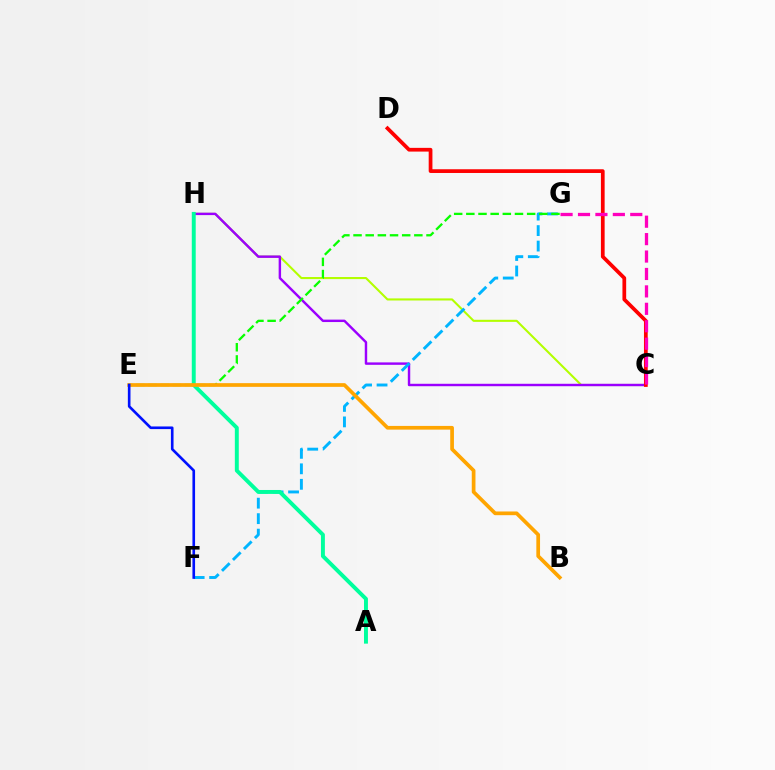{('C', 'H'): [{'color': '#b3ff00', 'line_style': 'solid', 'thickness': 1.5}, {'color': '#9b00ff', 'line_style': 'solid', 'thickness': 1.75}], ('C', 'D'): [{'color': '#ff0000', 'line_style': 'solid', 'thickness': 2.68}], ('C', 'G'): [{'color': '#ff00bd', 'line_style': 'dashed', 'thickness': 2.37}], ('F', 'G'): [{'color': '#00b5ff', 'line_style': 'dashed', 'thickness': 2.1}], ('E', 'G'): [{'color': '#08ff00', 'line_style': 'dashed', 'thickness': 1.65}], ('A', 'H'): [{'color': '#00ff9d', 'line_style': 'solid', 'thickness': 2.83}], ('B', 'E'): [{'color': '#ffa500', 'line_style': 'solid', 'thickness': 2.67}], ('E', 'F'): [{'color': '#0010ff', 'line_style': 'solid', 'thickness': 1.9}]}